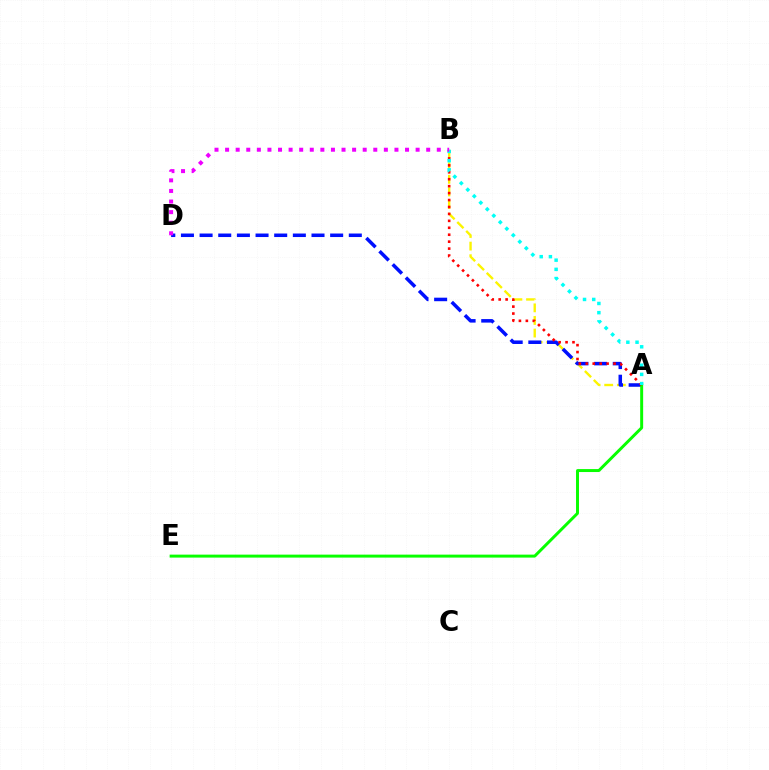{('A', 'B'): [{'color': '#fcf500', 'line_style': 'dashed', 'thickness': 1.71}, {'color': '#ff0000', 'line_style': 'dotted', 'thickness': 1.88}, {'color': '#00fff6', 'line_style': 'dotted', 'thickness': 2.5}], ('A', 'D'): [{'color': '#0010ff', 'line_style': 'dashed', 'thickness': 2.53}], ('A', 'E'): [{'color': '#08ff00', 'line_style': 'solid', 'thickness': 2.13}], ('B', 'D'): [{'color': '#ee00ff', 'line_style': 'dotted', 'thickness': 2.88}]}